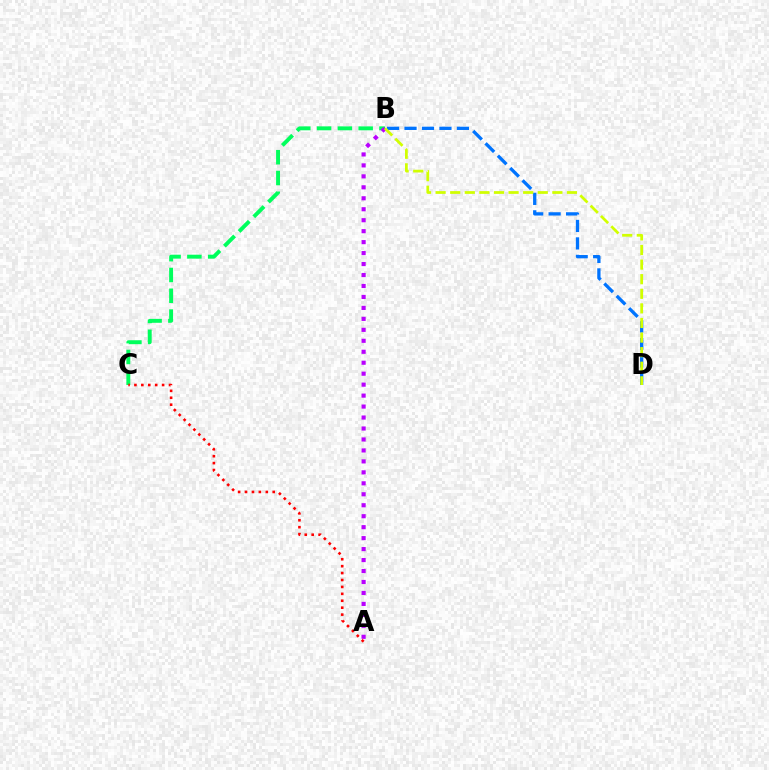{('B', 'D'): [{'color': '#0074ff', 'line_style': 'dashed', 'thickness': 2.37}, {'color': '#d1ff00', 'line_style': 'dashed', 'thickness': 1.98}], ('B', 'C'): [{'color': '#00ff5c', 'line_style': 'dashed', 'thickness': 2.82}], ('A', 'C'): [{'color': '#ff0000', 'line_style': 'dotted', 'thickness': 1.88}], ('A', 'B'): [{'color': '#b900ff', 'line_style': 'dotted', 'thickness': 2.98}]}